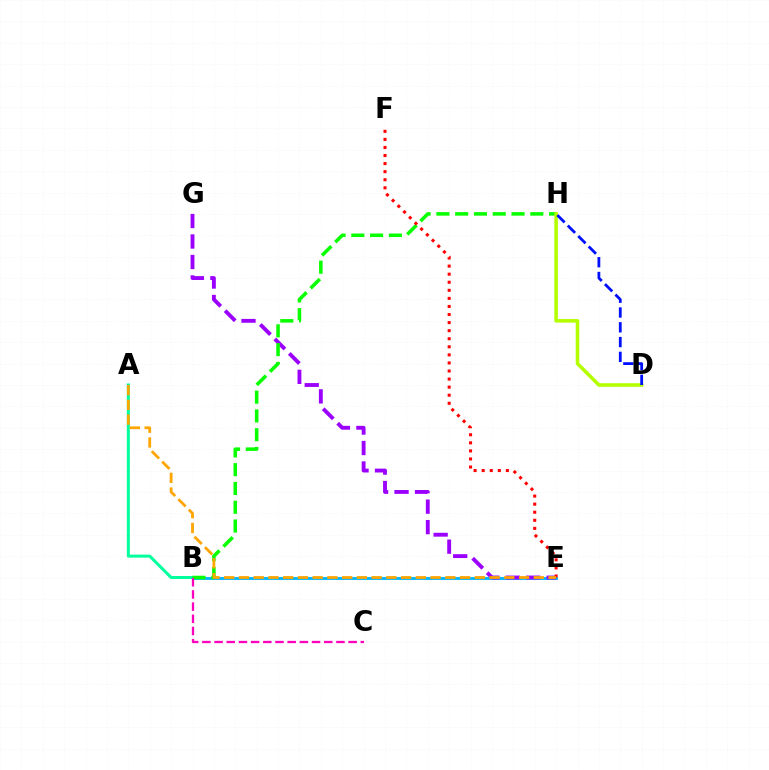{('A', 'B'): [{'color': '#00ff9d', 'line_style': 'solid', 'thickness': 2.17}], ('B', 'E'): [{'color': '#00b5ff', 'line_style': 'solid', 'thickness': 2.03}], ('E', 'G'): [{'color': '#9b00ff', 'line_style': 'dashed', 'thickness': 2.78}], ('B', 'H'): [{'color': '#08ff00', 'line_style': 'dashed', 'thickness': 2.55}], ('E', 'F'): [{'color': '#ff0000', 'line_style': 'dotted', 'thickness': 2.19}], ('D', 'H'): [{'color': '#b3ff00', 'line_style': 'solid', 'thickness': 2.56}, {'color': '#0010ff', 'line_style': 'dashed', 'thickness': 2.01}], ('B', 'C'): [{'color': '#ff00bd', 'line_style': 'dashed', 'thickness': 1.66}], ('A', 'E'): [{'color': '#ffa500', 'line_style': 'dashed', 'thickness': 2.0}]}